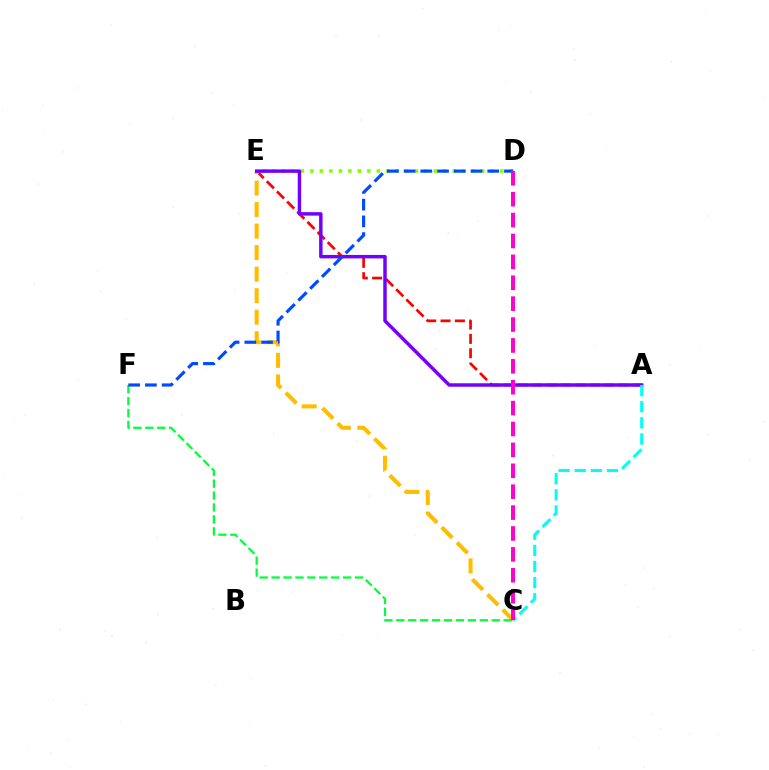{('D', 'E'): [{'color': '#84ff00', 'line_style': 'dotted', 'thickness': 2.58}], ('A', 'E'): [{'color': '#ff0000', 'line_style': 'dashed', 'thickness': 1.95}, {'color': '#7200ff', 'line_style': 'solid', 'thickness': 2.49}], ('C', 'E'): [{'color': '#ffbd00', 'line_style': 'dashed', 'thickness': 2.92}], ('C', 'F'): [{'color': '#00ff39', 'line_style': 'dashed', 'thickness': 1.62}], ('A', 'C'): [{'color': '#00fff6', 'line_style': 'dashed', 'thickness': 2.19}], ('D', 'F'): [{'color': '#004bff', 'line_style': 'dashed', 'thickness': 2.27}], ('C', 'D'): [{'color': '#ff00cf', 'line_style': 'dashed', 'thickness': 2.84}]}